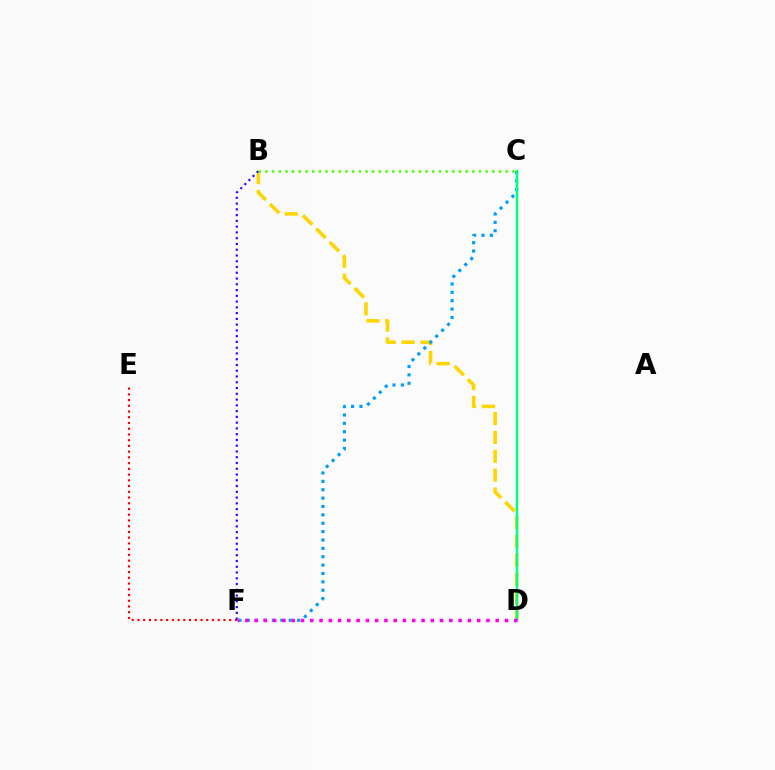{('B', 'D'): [{'color': '#ffd500', 'line_style': 'dashed', 'thickness': 2.56}], ('C', 'F'): [{'color': '#009eff', 'line_style': 'dotted', 'thickness': 2.27}], ('C', 'D'): [{'color': '#00ff86', 'line_style': 'solid', 'thickness': 1.79}], ('D', 'F'): [{'color': '#ff00ed', 'line_style': 'dotted', 'thickness': 2.52}], ('E', 'F'): [{'color': '#ff0000', 'line_style': 'dotted', 'thickness': 1.56}], ('B', 'F'): [{'color': '#3700ff', 'line_style': 'dotted', 'thickness': 1.57}], ('B', 'C'): [{'color': '#4fff00', 'line_style': 'dotted', 'thickness': 1.81}]}